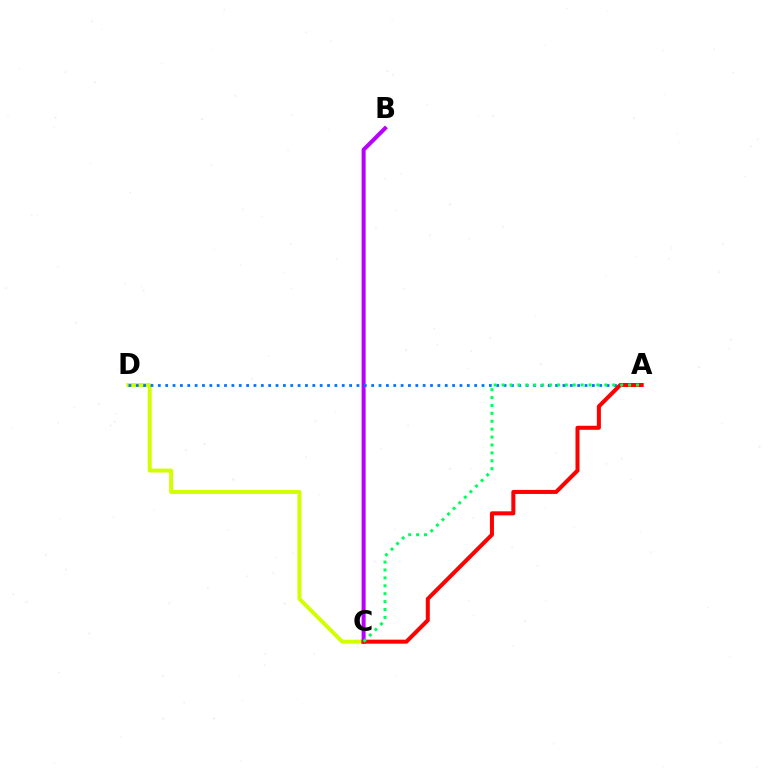{('C', 'D'): [{'color': '#d1ff00', 'line_style': 'solid', 'thickness': 2.84}], ('B', 'C'): [{'color': '#b900ff', 'line_style': 'solid', 'thickness': 2.88}], ('A', 'D'): [{'color': '#0074ff', 'line_style': 'dotted', 'thickness': 2.0}], ('A', 'C'): [{'color': '#ff0000', 'line_style': 'solid', 'thickness': 2.89}, {'color': '#00ff5c', 'line_style': 'dotted', 'thickness': 2.15}]}